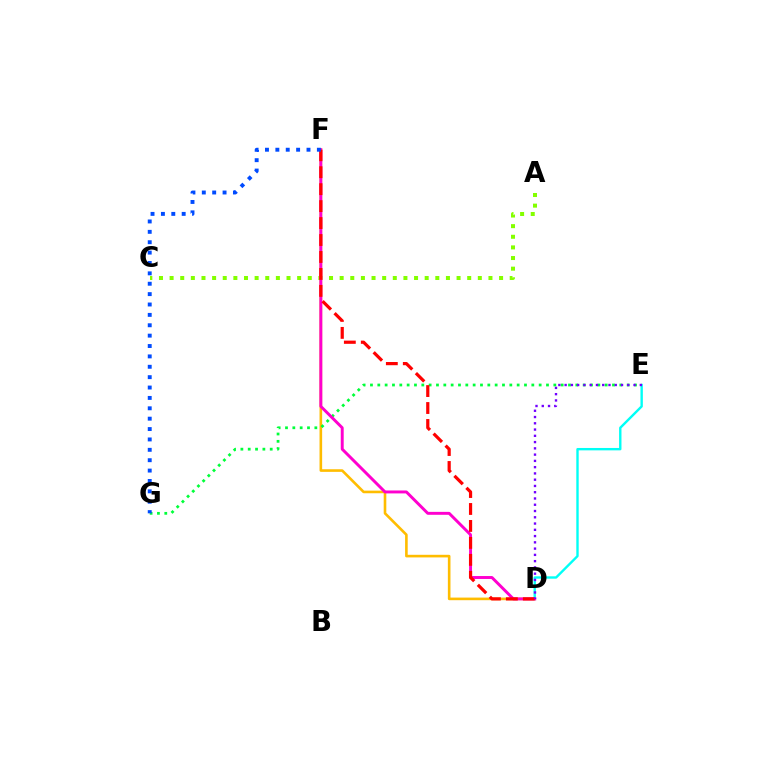{('D', 'F'): [{'color': '#ffbd00', 'line_style': 'solid', 'thickness': 1.88}, {'color': '#ff00cf', 'line_style': 'solid', 'thickness': 2.12}, {'color': '#ff0000', 'line_style': 'dashed', 'thickness': 2.3}], ('D', 'E'): [{'color': '#00fff6', 'line_style': 'solid', 'thickness': 1.72}, {'color': '#7200ff', 'line_style': 'dotted', 'thickness': 1.7}], ('E', 'G'): [{'color': '#00ff39', 'line_style': 'dotted', 'thickness': 1.99}], ('A', 'C'): [{'color': '#84ff00', 'line_style': 'dotted', 'thickness': 2.89}], ('F', 'G'): [{'color': '#004bff', 'line_style': 'dotted', 'thickness': 2.82}]}